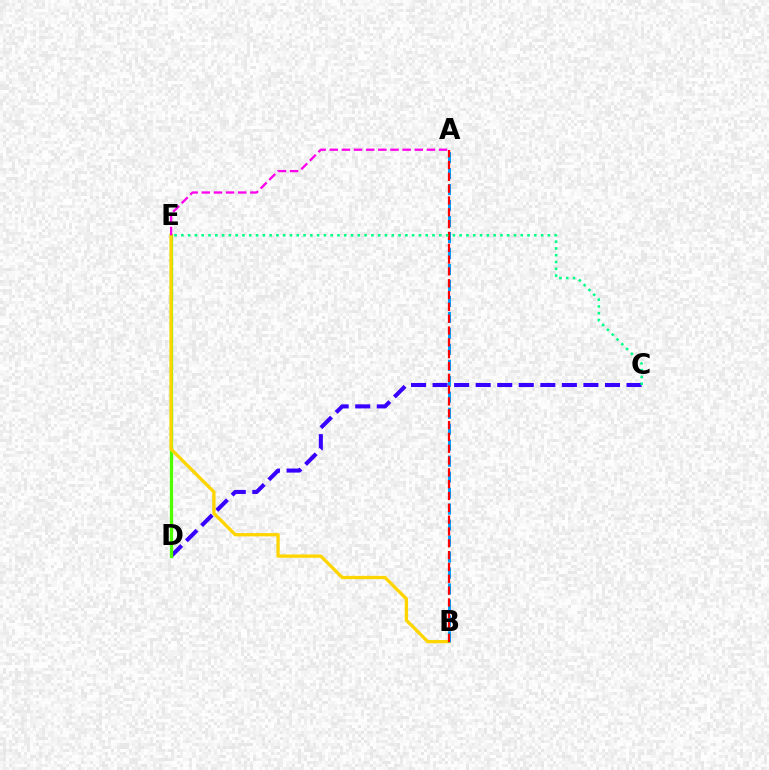{('C', 'D'): [{'color': '#3700ff', 'line_style': 'dashed', 'thickness': 2.93}], ('D', 'E'): [{'color': '#4fff00', 'line_style': 'solid', 'thickness': 2.36}], ('B', 'E'): [{'color': '#ffd500', 'line_style': 'solid', 'thickness': 2.37}], ('A', 'B'): [{'color': '#009eff', 'line_style': 'dashed', 'thickness': 2.17}, {'color': '#ff0000', 'line_style': 'dashed', 'thickness': 1.61}], ('A', 'E'): [{'color': '#ff00ed', 'line_style': 'dashed', 'thickness': 1.65}], ('C', 'E'): [{'color': '#00ff86', 'line_style': 'dotted', 'thickness': 1.84}]}